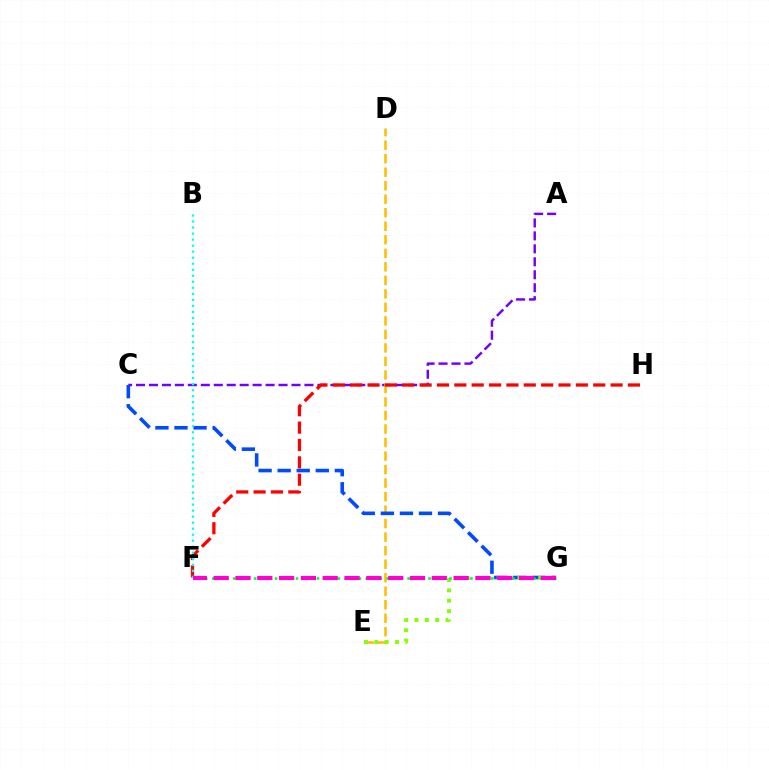{('A', 'C'): [{'color': '#7200ff', 'line_style': 'dashed', 'thickness': 1.76}], ('D', 'E'): [{'color': '#ffbd00', 'line_style': 'dashed', 'thickness': 1.84}], ('F', 'H'): [{'color': '#ff0000', 'line_style': 'dashed', 'thickness': 2.36}], ('C', 'G'): [{'color': '#004bff', 'line_style': 'dashed', 'thickness': 2.59}], ('E', 'G'): [{'color': '#84ff00', 'line_style': 'dotted', 'thickness': 2.81}], ('B', 'F'): [{'color': '#00fff6', 'line_style': 'dotted', 'thickness': 1.64}], ('F', 'G'): [{'color': '#00ff39', 'line_style': 'dotted', 'thickness': 1.9}, {'color': '#ff00cf', 'line_style': 'dashed', 'thickness': 2.96}]}